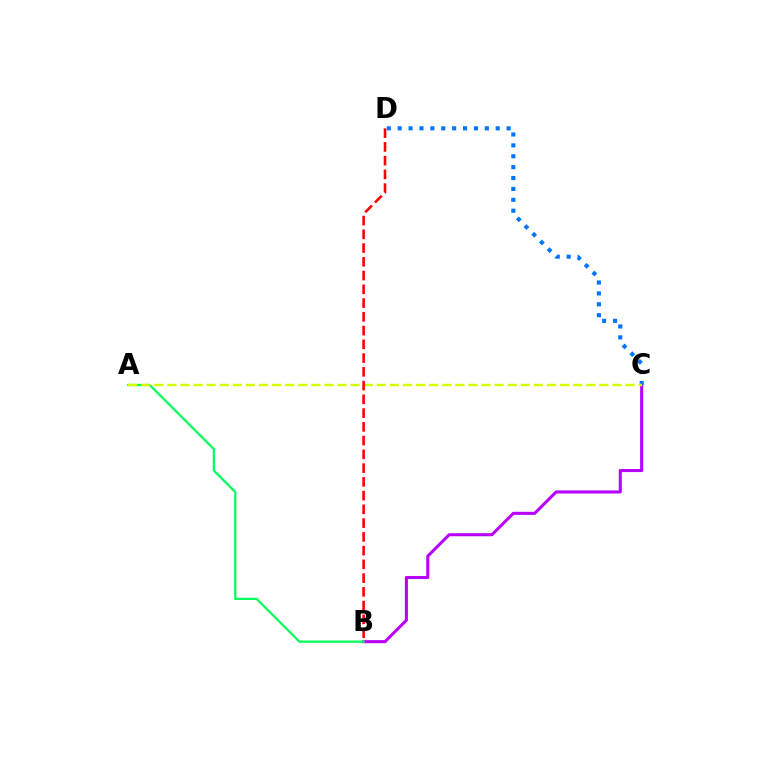{('B', 'C'): [{'color': '#b900ff', 'line_style': 'solid', 'thickness': 2.2}], ('C', 'D'): [{'color': '#0074ff', 'line_style': 'dotted', 'thickness': 2.96}], ('A', 'B'): [{'color': '#00ff5c', 'line_style': 'solid', 'thickness': 1.63}], ('A', 'C'): [{'color': '#d1ff00', 'line_style': 'dashed', 'thickness': 1.78}], ('B', 'D'): [{'color': '#ff0000', 'line_style': 'dashed', 'thickness': 1.87}]}